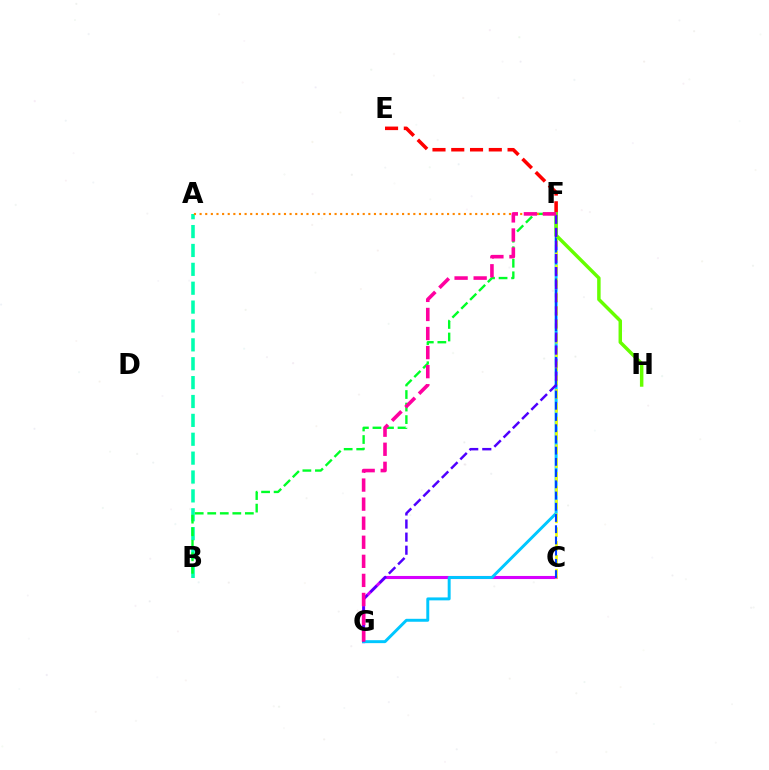{('A', 'B'): [{'color': '#00ffaf', 'line_style': 'dashed', 'thickness': 2.56}], ('B', 'F'): [{'color': '#00ff27', 'line_style': 'dashed', 'thickness': 1.7}], ('C', 'G'): [{'color': '#d600ff', 'line_style': 'solid', 'thickness': 2.22}], ('E', 'F'): [{'color': '#ff0000', 'line_style': 'dashed', 'thickness': 2.55}], ('F', 'G'): [{'color': '#00c7ff', 'line_style': 'solid', 'thickness': 2.12}, {'color': '#4f00ff', 'line_style': 'dashed', 'thickness': 1.78}, {'color': '#ff00a0', 'line_style': 'dashed', 'thickness': 2.59}], ('C', 'F'): [{'color': '#eeff00', 'line_style': 'dashed', 'thickness': 1.88}, {'color': '#003fff', 'line_style': 'dashed', 'thickness': 1.52}], ('F', 'H'): [{'color': '#66ff00', 'line_style': 'solid', 'thickness': 2.5}], ('A', 'F'): [{'color': '#ff8800', 'line_style': 'dotted', 'thickness': 1.53}]}